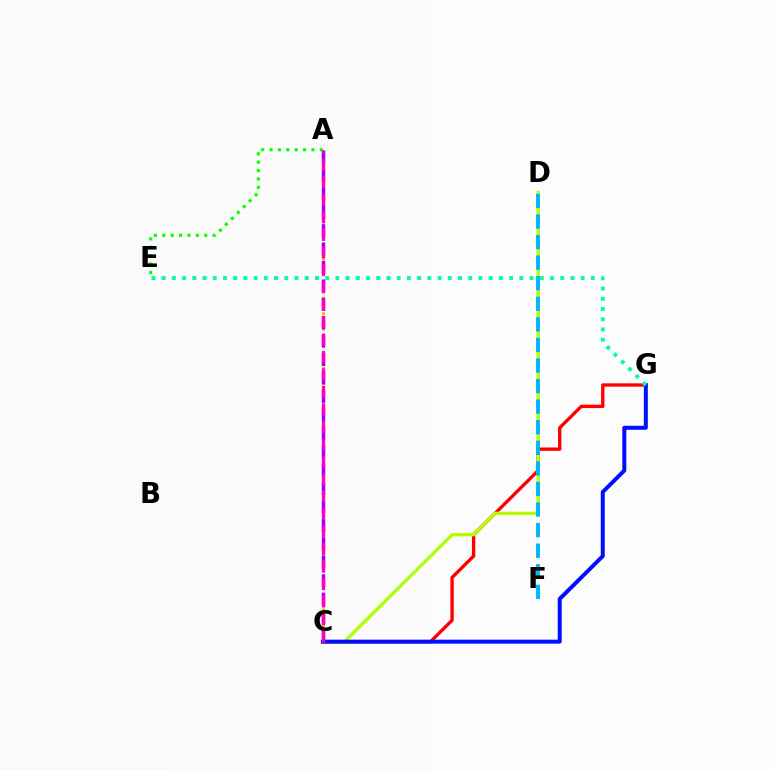{('A', 'C'): [{'color': '#ffa500', 'line_style': 'dotted', 'thickness': 2.12}, {'color': '#9b00ff', 'line_style': 'dashed', 'thickness': 2.5}, {'color': '#ff00bd', 'line_style': 'dashed', 'thickness': 2.37}], ('C', 'G'): [{'color': '#ff0000', 'line_style': 'solid', 'thickness': 2.41}, {'color': '#0010ff', 'line_style': 'solid', 'thickness': 2.87}], ('C', 'D'): [{'color': '#b3ff00', 'line_style': 'solid', 'thickness': 2.38}], ('A', 'E'): [{'color': '#08ff00', 'line_style': 'dotted', 'thickness': 2.28}], ('E', 'G'): [{'color': '#00ff9d', 'line_style': 'dotted', 'thickness': 2.78}], ('D', 'F'): [{'color': '#00b5ff', 'line_style': 'dashed', 'thickness': 2.79}]}